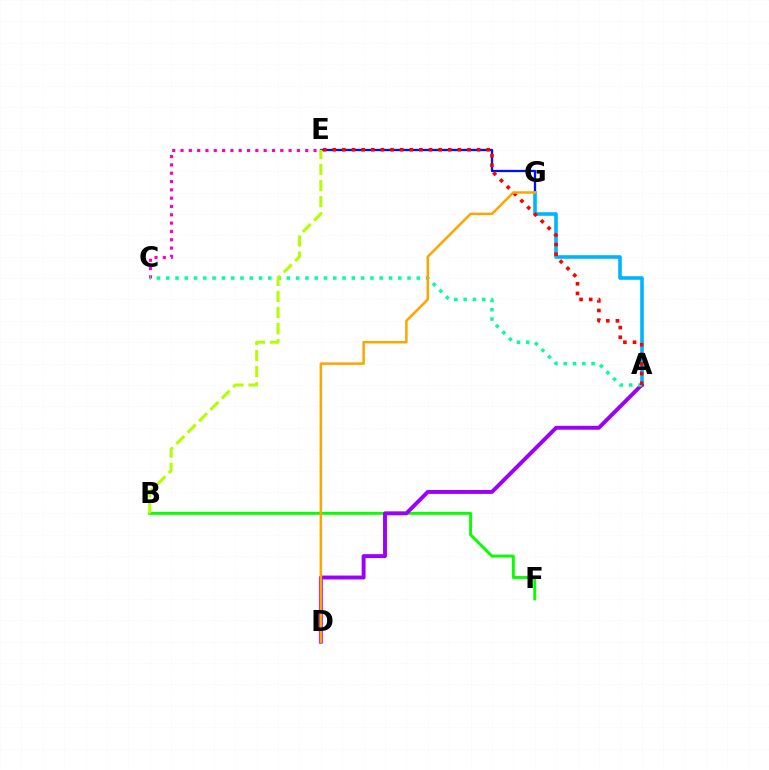{('B', 'F'): [{'color': '#08ff00', 'line_style': 'solid', 'thickness': 2.11}], ('C', 'E'): [{'color': '#ff00bd', 'line_style': 'dotted', 'thickness': 2.26}], ('E', 'G'): [{'color': '#0010ff', 'line_style': 'solid', 'thickness': 1.65}], ('A', 'G'): [{'color': '#00b5ff', 'line_style': 'solid', 'thickness': 2.59}], ('A', 'D'): [{'color': '#9b00ff', 'line_style': 'solid', 'thickness': 2.82}], ('A', 'C'): [{'color': '#00ff9d', 'line_style': 'dotted', 'thickness': 2.52}], ('A', 'E'): [{'color': '#ff0000', 'line_style': 'dotted', 'thickness': 2.61}], ('B', 'E'): [{'color': '#b3ff00', 'line_style': 'dashed', 'thickness': 2.18}], ('D', 'G'): [{'color': '#ffa500', 'line_style': 'solid', 'thickness': 1.81}]}